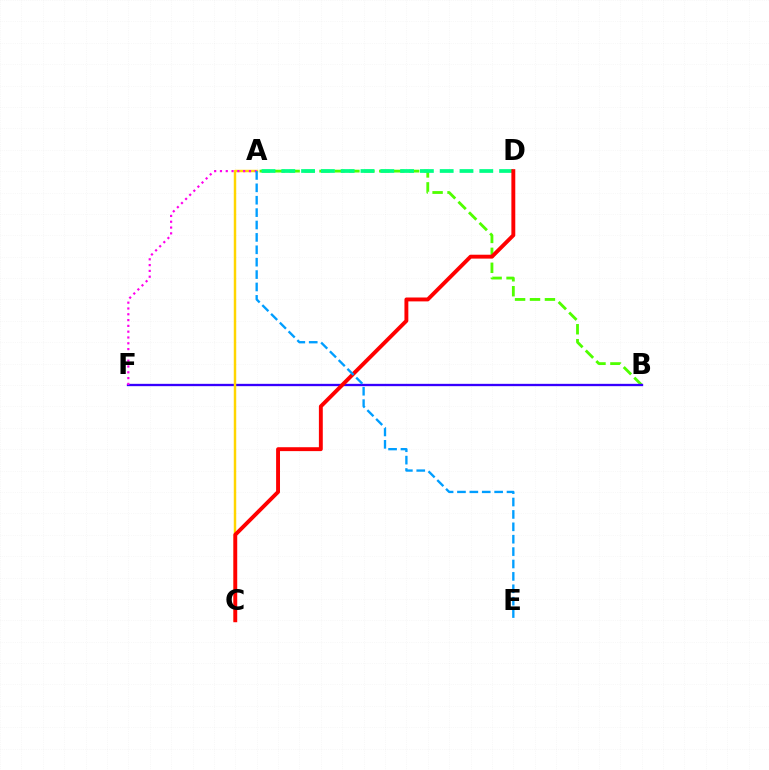{('A', 'B'): [{'color': '#4fff00', 'line_style': 'dashed', 'thickness': 2.03}], ('B', 'F'): [{'color': '#3700ff', 'line_style': 'solid', 'thickness': 1.68}], ('A', 'C'): [{'color': '#ffd500', 'line_style': 'solid', 'thickness': 1.77}], ('A', 'F'): [{'color': '#ff00ed', 'line_style': 'dotted', 'thickness': 1.58}], ('A', 'D'): [{'color': '#00ff86', 'line_style': 'dashed', 'thickness': 2.69}], ('C', 'D'): [{'color': '#ff0000', 'line_style': 'solid', 'thickness': 2.8}], ('A', 'E'): [{'color': '#009eff', 'line_style': 'dashed', 'thickness': 1.68}]}